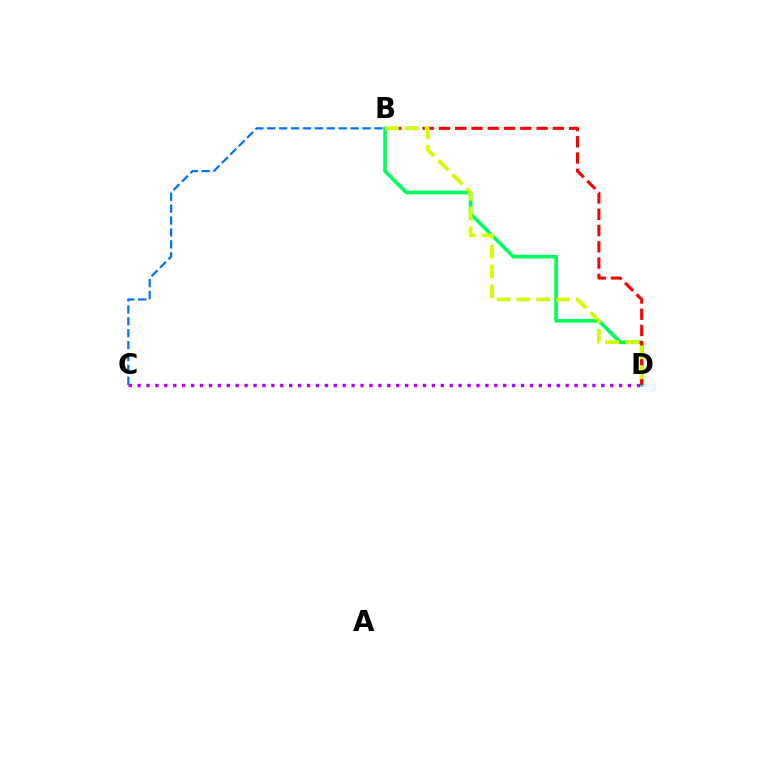{('B', 'C'): [{'color': '#0074ff', 'line_style': 'dashed', 'thickness': 1.62}], ('B', 'D'): [{'color': '#00ff5c', 'line_style': 'solid', 'thickness': 2.64}, {'color': '#ff0000', 'line_style': 'dashed', 'thickness': 2.21}, {'color': '#d1ff00', 'line_style': 'dashed', 'thickness': 2.69}], ('C', 'D'): [{'color': '#b900ff', 'line_style': 'dotted', 'thickness': 2.42}]}